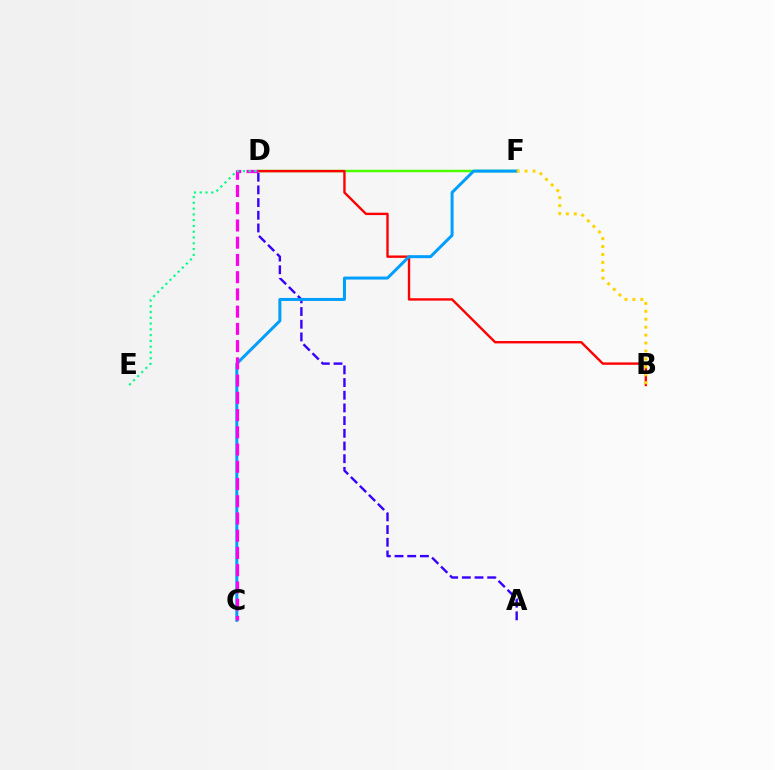{('D', 'F'): [{'color': '#4fff00', 'line_style': 'solid', 'thickness': 1.8}], ('A', 'D'): [{'color': '#3700ff', 'line_style': 'dashed', 'thickness': 1.72}], ('B', 'D'): [{'color': '#ff0000', 'line_style': 'solid', 'thickness': 1.72}], ('C', 'F'): [{'color': '#009eff', 'line_style': 'solid', 'thickness': 2.16}], ('C', 'D'): [{'color': '#ff00ed', 'line_style': 'dashed', 'thickness': 2.34}], ('D', 'E'): [{'color': '#00ff86', 'line_style': 'dotted', 'thickness': 1.57}], ('B', 'F'): [{'color': '#ffd500', 'line_style': 'dotted', 'thickness': 2.16}]}